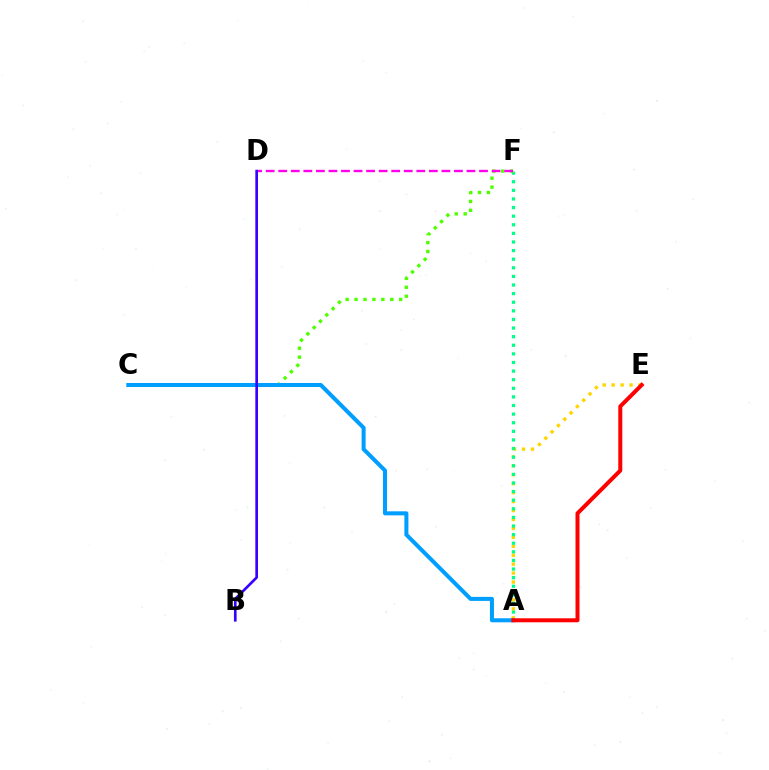{('A', 'E'): [{'color': '#ffd500', 'line_style': 'dotted', 'thickness': 2.43}, {'color': '#ff0000', 'line_style': 'solid', 'thickness': 2.88}], ('A', 'F'): [{'color': '#00ff86', 'line_style': 'dotted', 'thickness': 2.34}], ('C', 'F'): [{'color': '#4fff00', 'line_style': 'dotted', 'thickness': 2.43}], ('A', 'C'): [{'color': '#009eff', 'line_style': 'solid', 'thickness': 2.9}], ('D', 'F'): [{'color': '#ff00ed', 'line_style': 'dashed', 'thickness': 1.7}], ('B', 'D'): [{'color': '#3700ff', 'line_style': 'solid', 'thickness': 1.91}]}